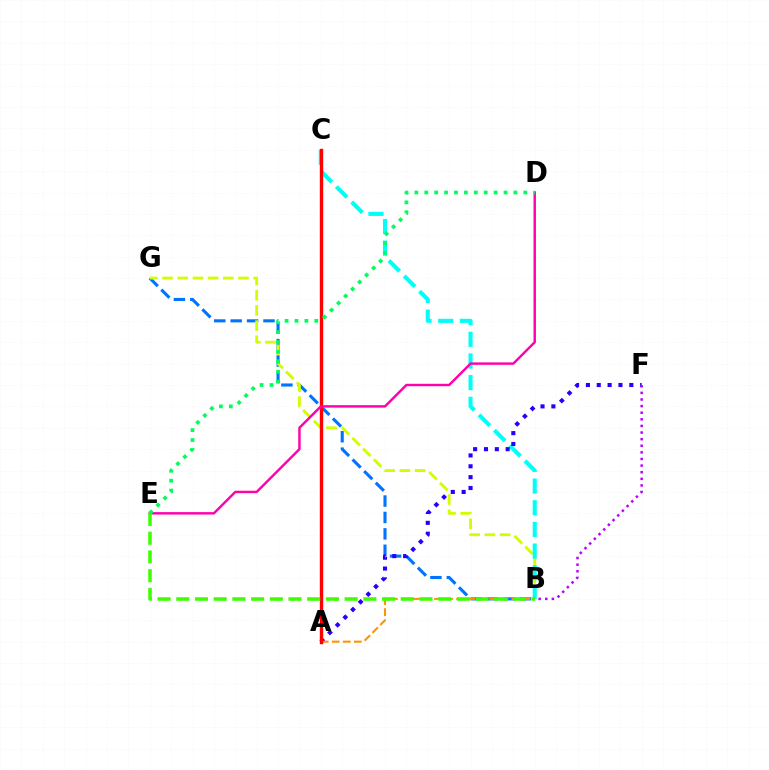{('B', 'G'): [{'color': '#0074ff', 'line_style': 'dashed', 'thickness': 2.23}, {'color': '#d1ff00', 'line_style': 'dashed', 'thickness': 2.06}], ('B', 'C'): [{'color': '#00fff6', 'line_style': 'dashed', 'thickness': 2.94}], ('A', 'F'): [{'color': '#2500ff', 'line_style': 'dotted', 'thickness': 2.95}], ('A', 'B'): [{'color': '#ff9400', 'line_style': 'dashed', 'thickness': 1.5}], ('A', 'C'): [{'color': '#ff0000', 'line_style': 'solid', 'thickness': 2.43}], ('D', 'E'): [{'color': '#ff00ac', 'line_style': 'solid', 'thickness': 1.75}, {'color': '#00ff5c', 'line_style': 'dotted', 'thickness': 2.69}], ('B', 'E'): [{'color': '#3dff00', 'line_style': 'dashed', 'thickness': 2.54}], ('B', 'F'): [{'color': '#b900ff', 'line_style': 'dotted', 'thickness': 1.8}]}